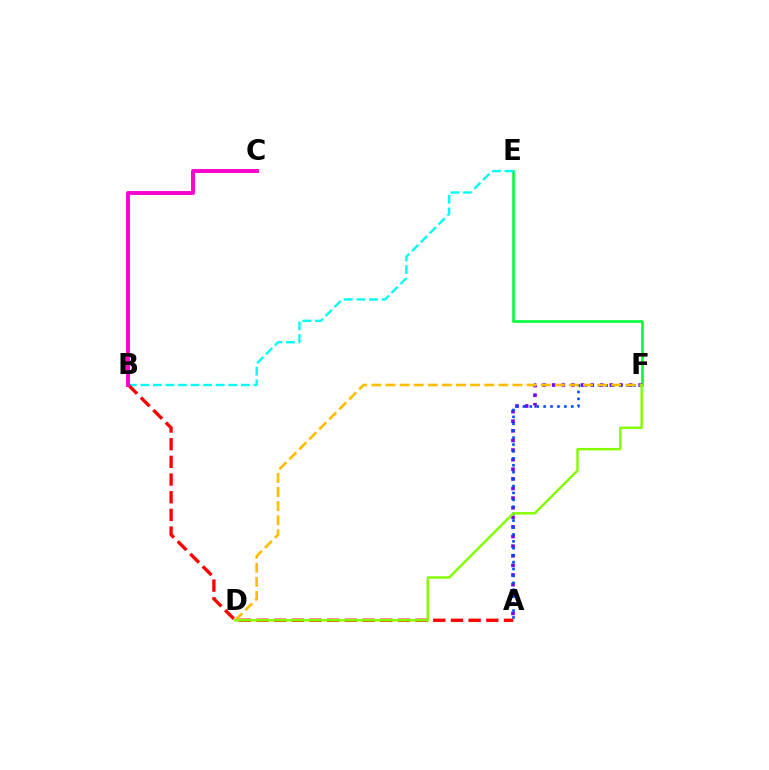{('E', 'F'): [{'color': '#00ff39', 'line_style': 'solid', 'thickness': 1.89}], ('A', 'F'): [{'color': '#7200ff', 'line_style': 'dotted', 'thickness': 2.61}, {'color': '#004bff', 'line_style': 'dotted', 'thickness': 1.88}], ('B', 'E'): [{'color': '#00fff6', 'line_style': 'dashed', 'thickness': 1.71}], ('A', 'B'): [{'color': '#ff0000', 'line_style': 'dashed', 'thickness': 2.4}], ('D', 'F'): [{'color': '#ffbd00', 'line_style': 'dashed', 'thickness': 1.92}, {'color': '#84ff00', 'line_style': 'solid', 'thickness': 1.77}], ('B', 'C'): [{'color': '#ff00cf', 'line_style': 'solid', 'thickness': 2.82}]}